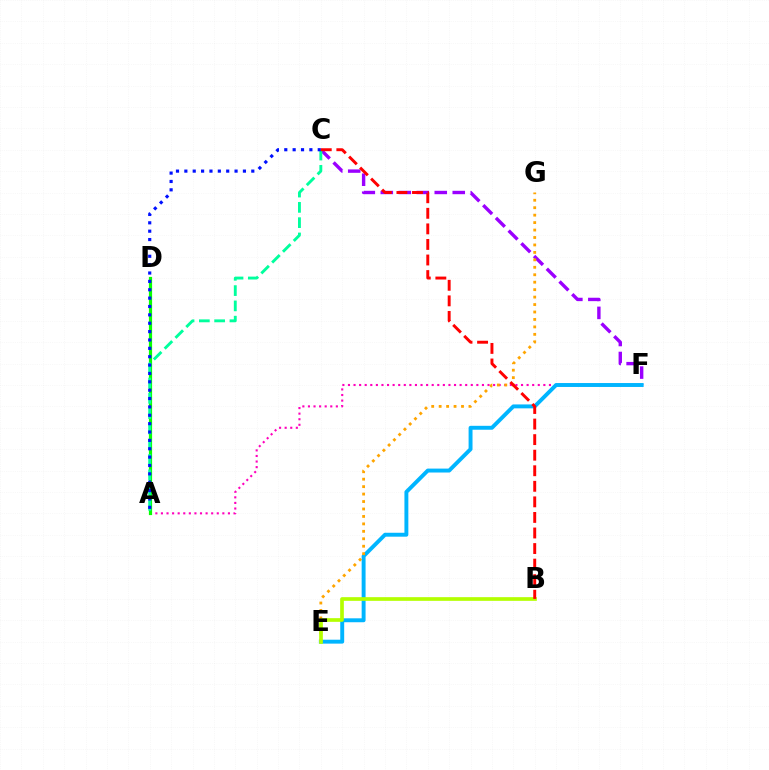{('C', 'F'): [{'color': '#9b00ff', 'line_style': 'dashed', 'thickness': 2.44}], ('A', 'F'): [{'color': '#ff00bd', 'line_style': 'dotted', 'thickness': 1.52}], ('E', 'F'): [{'color': '#00b5ff', 'line_style': 'solid', 'thickness': 2.82}], ('A', 'D'): [{'color': '#08ff00', 'line_style': 'solid', 'thickness': 2.31}], ('E', 'G'): [{'color': '#ffa500', 'line_style': 'dotted', 'thickness': 2.02}], ('B', 'E'): [{'color': '#b3ff00', 'line_style': 'solid', 'thickness': 2.65}], ('A', 'C'): [{'color': '#00ff9d', 'line_style': 'dashed', 'thickness': 2.08}, {'color': '#0010ff', 'line_style': 'dotted', 'thickness': 2.27}], ('B', 'C'): [{'color': '#ff0000', 'line_style': 'dashed', 'thickness': 2.11}]}